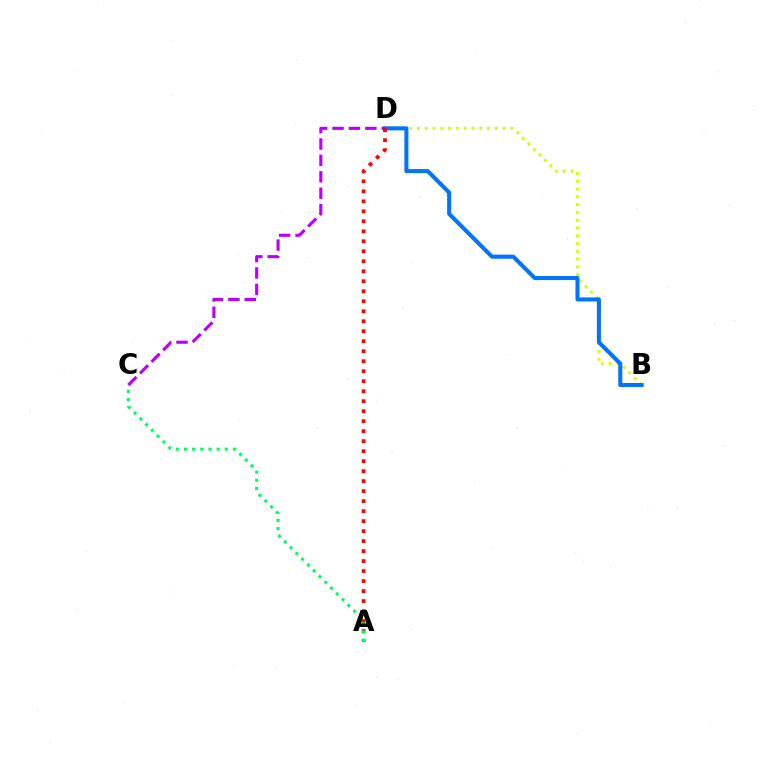{('B', 'D'): [{'color': '#d1ff00', 'line_style': 'dotted', 'thickness': 2.12}, {'color': '#0074ff', 'line_style': 'solid', 'thickness': 2.92}], ('C', 'D'): [{'color': '#b900ff', 'line_style': 'dashed', 'thickness': 2.23}], ('A', 'D'): [{'color': '#ff0000', 'line_style': 'dotted', 'thickness': 2.72}], ('A', 'C'): [{'color': '#00ff5c', 'line_style': 'dotted', 'thickness': 2.22}]}